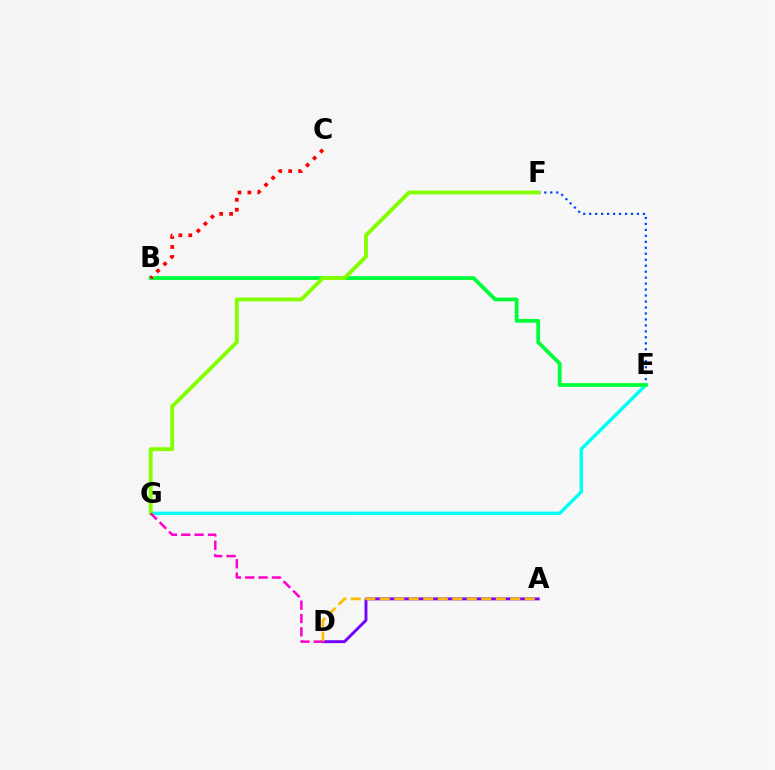{('E', 'G'): [{'color': '#00fff6', 'line_style': 'solid', 'thickness': 2.47}], ('E', 'F'): [{'color': '#004bff', 'line_style': 'dotted', 'thickness': 1.62}], ('A', 'D'): [{'color': '#7200ff', 'line_style': 'solid', 'thickness': 2.09}, {'color': '#ffbd00', 'line_style': 'dashed', 'thickness': 1.97}], ('B', 'E'): [{'color': '#00ff39', 'line_style': 'solid', 'thickness': 2.72}], ('B', 'C'): [{'color': '#ff0000', 'line_style': 'dotted', 'thickness': 2.7}], ('F', 'G'): [{'color': '#84ff00', 'line_style': 'solid', 'thickness': 2.78}], ('D', 'G'): [{'color': '#ff00cf', 'line_style': 'dashed', 'thickness': 1.81}]}